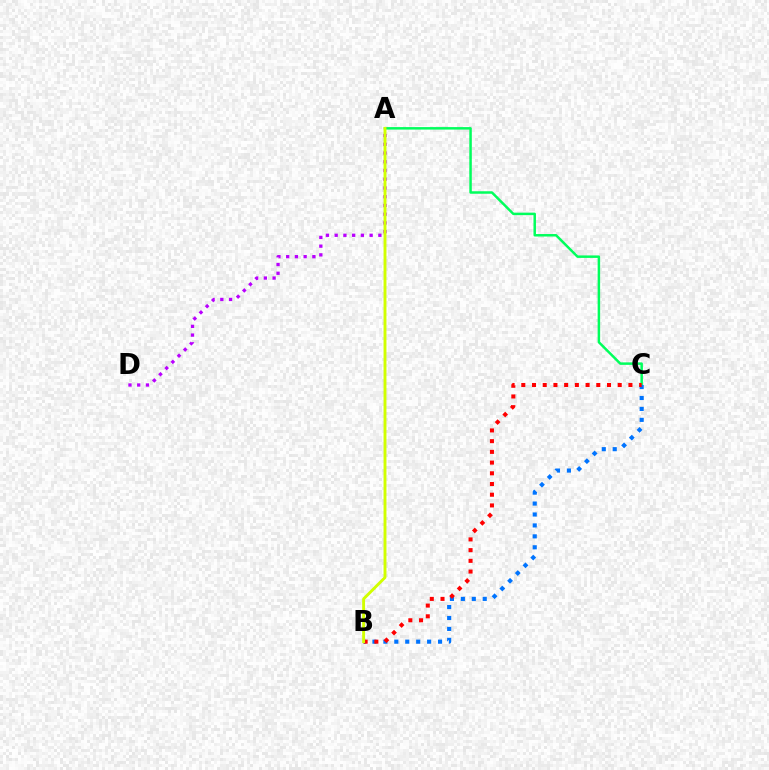{('A', 'C'): [{'color': '#00ff5c', 'line_style': 'solid', 'thickness': 1.79}], ('A', 'D'): [{'color': '#b900ff', 'line_style': 'dotted', 'thickness': 2.37}], ('B', 'C'): [{'color': '#0074ff', 'line_style': 'dotted', 'thickness': 2.97}, {'color': '#ff0000', 'line_style': 'dotted', 'thickness': 2.91}], ('A', 'B'): [{'color': '#d1ff00', 'line_style': 'solid', 'thickness': 2.09}]}